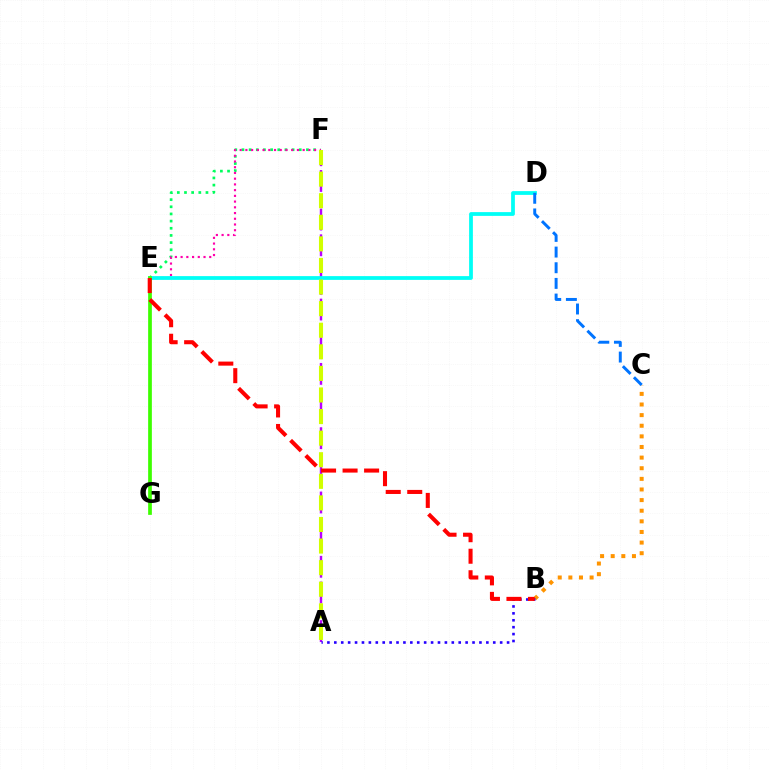{('B', 'C'): [{'color': '#ff9400', 'line_style': 'dotted', 'thickness': 2.89}], ('A', 'F'): [{'color': '#b900ff', 'line_style': 'dashed', 'thickness': 1.75}, {'color': '#d1ff00', 'line_style': 'dashed', 'thickness': 2.93}], ('E', 'F'): [{'color': '#00ff5c', 'line_style': 'dotted', 'thickness': 1.95}, {'color': '#ff00ac', 'line_style': 'dotted', 'thickness': 1.56}], ('D', 'E'): [{'color': '#00fff6', 'line_style': 'solid', 'thickness': 2.71}], ('E', 'G'): [{'color': '#3dff00', 'line_style': 'solid', 'thickness': 2.67}], ('A', 'B'): [{'color': '#2500ff', 'line_style': 'dotted', 'thickness': 1.88}], ('B', 'E'): [{'color': '#ff0000', 'line_style': 'dashed', 'thickness': 2.92}], ('C', 'D'): [{'color': '#0074ff', 'line_style': 'dashed', 'thickness': 2.13}]}